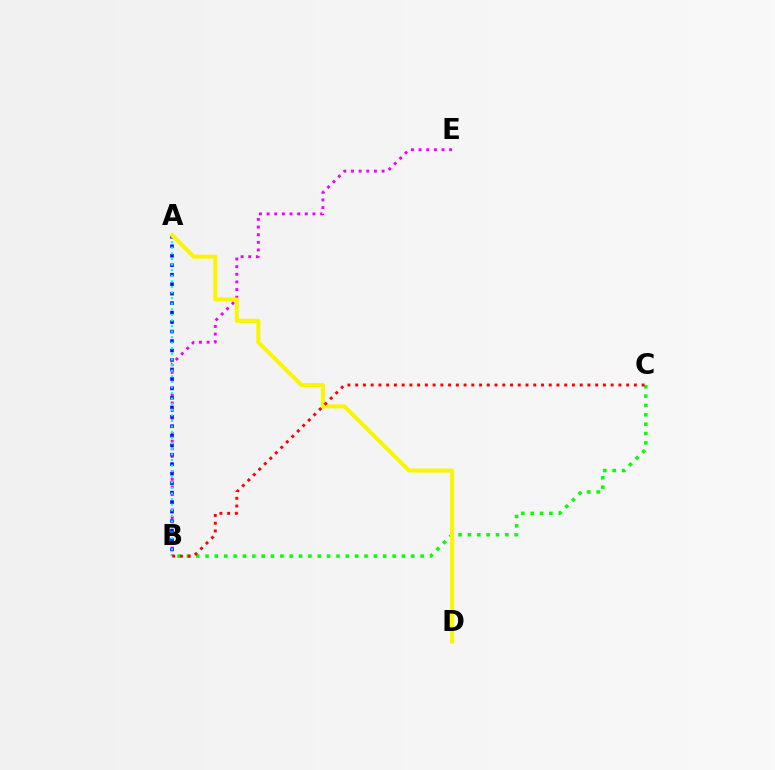{('B', 'E'): [{'color': '#ee00ff', 'line_style': 'dotted', 'thickness': 2.08}], ('B', 'C'): [{'color': '#08ff00', 'line_style': 'dotted', 'thickness': 2.54}, {'color': '#ff0000', 'line_style': 'dotted', 'thickness': 2.1}], ('A', 'B'): [{'color': '#0010ff', 'line_style': 'dotted', 'thickness': 2.57}, {'color': '#00fff6', 'line_style': 'dotted', 'thickness': 1.52}], ('A', 'D'): [{'color': '#fcf500', 'line_style': 'solid', 'thickness': 2.89}]}